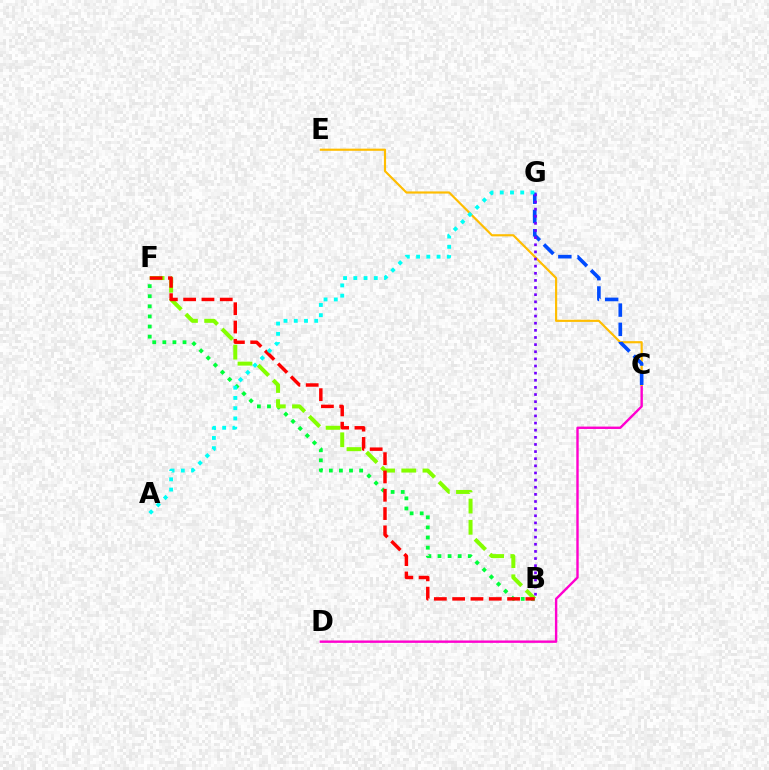{('C', 'D'): [{'color': '#ff00cf', 'line_style': 'solid', 'thickness': 1.72}], ('C', 'E'): [{'color': '#ffbd00', 'line_style': 'solid', 'thickness': 1.56}], ('B', 'F'): [{'color': '#00ff39', 'line_style': 'dotted', 'thickness': 2.74}, {'color': '#84ff00', 'line_style': 'dashed', 'thickness': 2.88}, {'color': '#ff0000', 'line_style': 'dashed', 'thickness': 2.49}], ('C', 'G'): [{'color': '#004bff', 'line_style': 'dashed', 'thickness': 2.62}], ('B', 'G'): [{'color': '#7200ff', 'line_style': 'dotted', 'thickness': 1.94}], ('A', 'G'): [{'color': '#00fff6', 'line_style': 'dotted', 'thickness': 2.78}]}